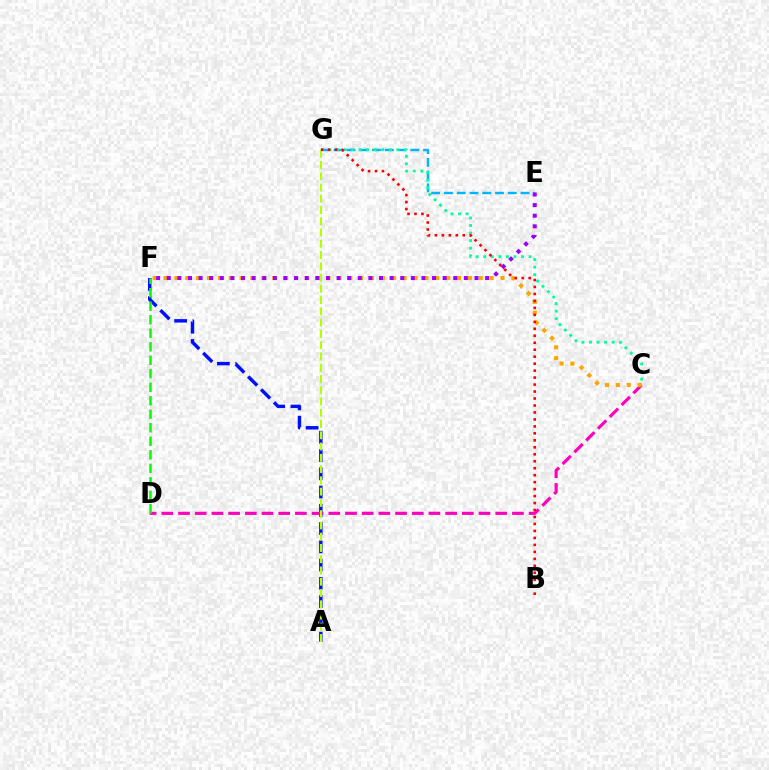{('A', 'F'): [{'color': '#0010ff', 'line_style': 'dashed', 'thickness': 2.48}], ('E', 'G'): [{'color': '#00b5ff', 'line_style': 'dashed', 'thickness': 1.73}], ('C', 'D'): [{'color': '#ff00bd', 'line_style': 'dashed', 'thickness': 2.27}], ('C', 'G'): [{'color': '#00ff9d', 'line_style': 'dotted', 'thickness': 2.05}], ('C', 'F'): [{'color': '#ffa500', 'line_style': 'dotted', 'thickness': 2.95}], ('A', 'G'): [{'color': '#b3ff00', 'line_style': 'dashed', 'thickness': 1.53}], ('D', 'F'): [{'color': '#08ff00', 'line_style': 'dashed', 'thickness': 1.83}], ('E', 'F'): [{'color': '#9b00ff', 'line_style': 'dotted', 'thickness': 2.88}], ('B', 'G'): [{'color': '#ff0000', 'line_style': 'dotted', 'thickness': 1.89}]}